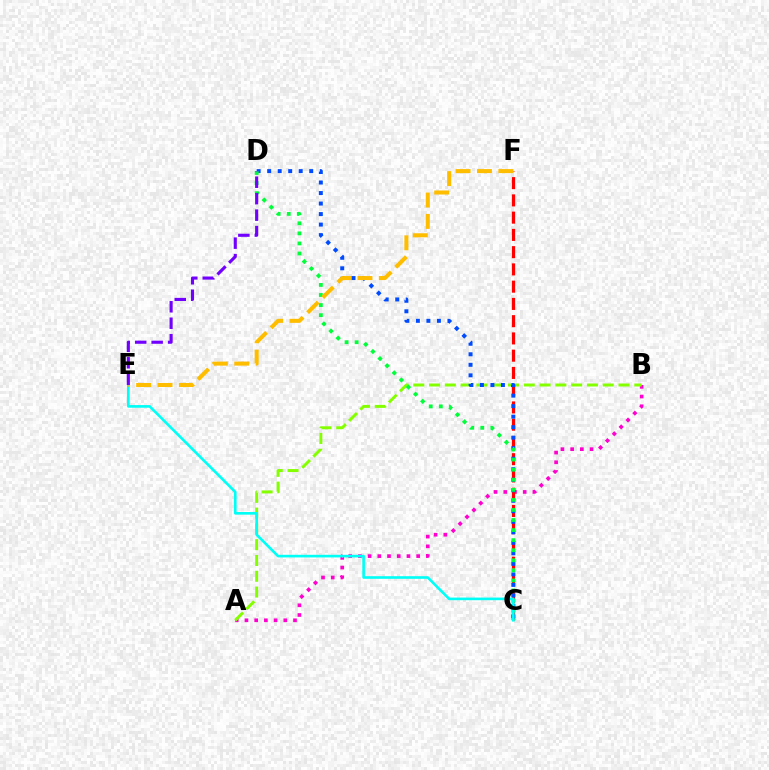{('A', 'B'): [{'color': '#ff00cf', 'line_style': 'dotted', 'thickness': 2.64}, {'color': '#84ff00', 'line_style': 'dashed', 'thickness': 2.14}], ('C', 'F'): [{'color': '#ff0000', 'line_style': 'dashed', 'thickness': 2.34}], ('C', 'D'): [{'color': '#004bff', 'line_style': 'dotted', 'thickness': 2.86}, {'color': '#00ff39', 'line_style': 'dotted', 'thickness': 2.74}], ('C', 'E'): [{'color': '#00fff6', 'line_style': 'solid', 'thickness': 1.9}], ('E', 'F'): [{'color': '#ffbd00', 'line_style': 'dashed', 'thickness': 2.91}], ('D', 'E'): [{'color': '#7200ff', 'line_style': 'dashed', 'thickness': 2.24}]}